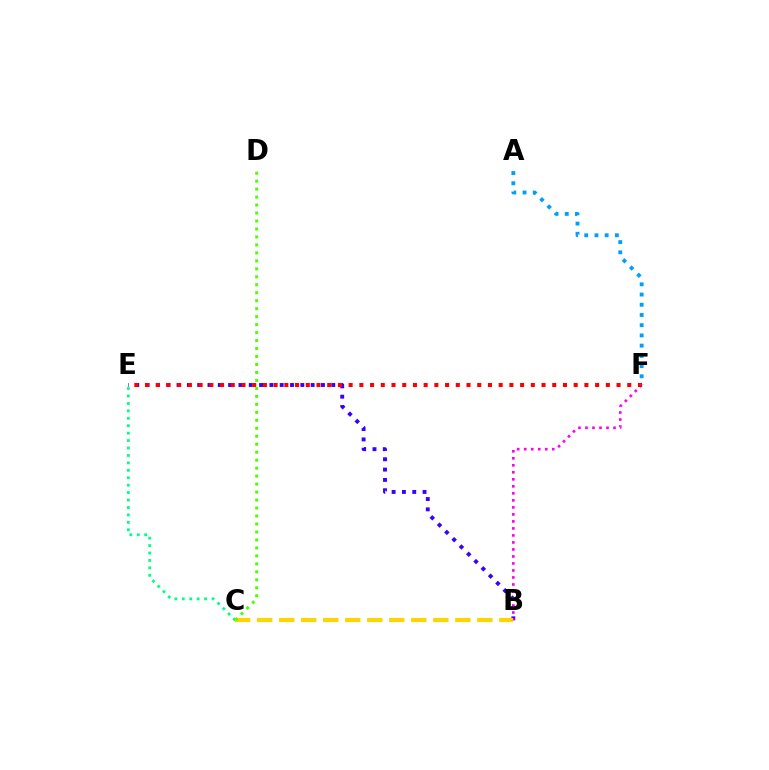{('C', 'E'): [{'color': '#00ff86', 'line_style': 'dotted', 'thickness': 2.02}], ('B', 'E'): [{'color': '#3700ff', 'line_style': 'dotted', 'thickness': 2.8}], ('B', 'F'): [{'color': '#ff00ed', 'line_style': 'dotted', 'thickness': 1.9}], ('E', 'F'): [{'color': '#ff0000', 'line_style': 'dotted', 'thickness': 2.91}], ('B', 'C'): [{'color': '#ffd500', 'line_style': 'dashed', 'thickness': 2.99}], ('C', 'D'): [{'color': '#4fff00', 'line_style': 'dotted', 'thickness': 2.17}], ('A', 'F'): [{'color': '#009eff', 'line_style': 'dotted', 'thickness': 2.78}]}